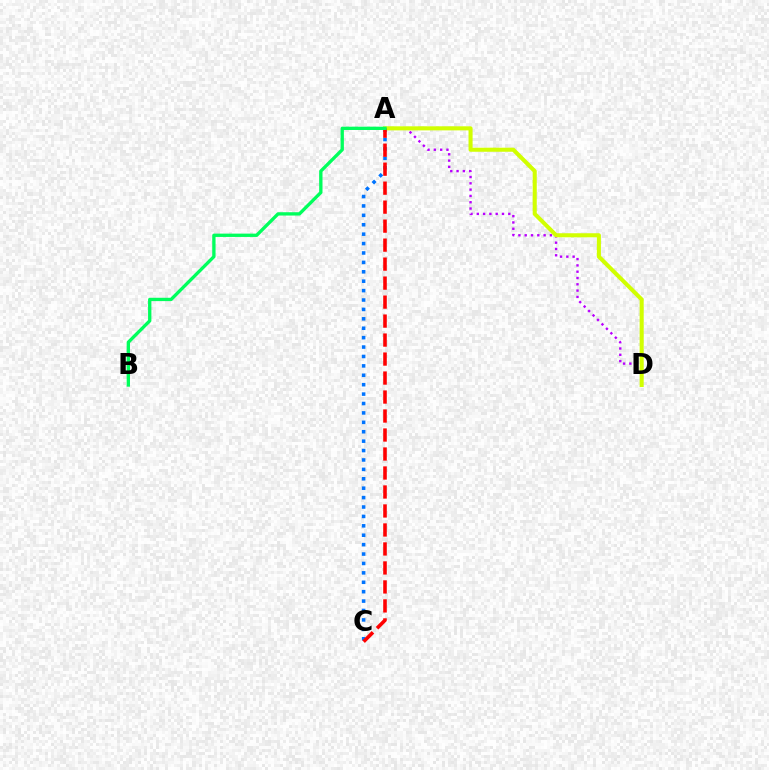{('A', 'D'): [{'color': '#b900ff', 'line_style': 'dotted', 'thickness': 1.71}, {'color': '#d1ff00', 'line_style': 'solid', 'thickness': 2.93}], ('A', 'C'): [{'color': '#0074ff', 'line_style': 'dotted', 'thickness': 2.56}, {'color': '#ff0000', 'line_style': 'dashed', 'thickness': 2.58}], ('A', 'B'): [{'color': '#00ff5c', 'line_style': 'solid', 'thickness': 2.39}]}